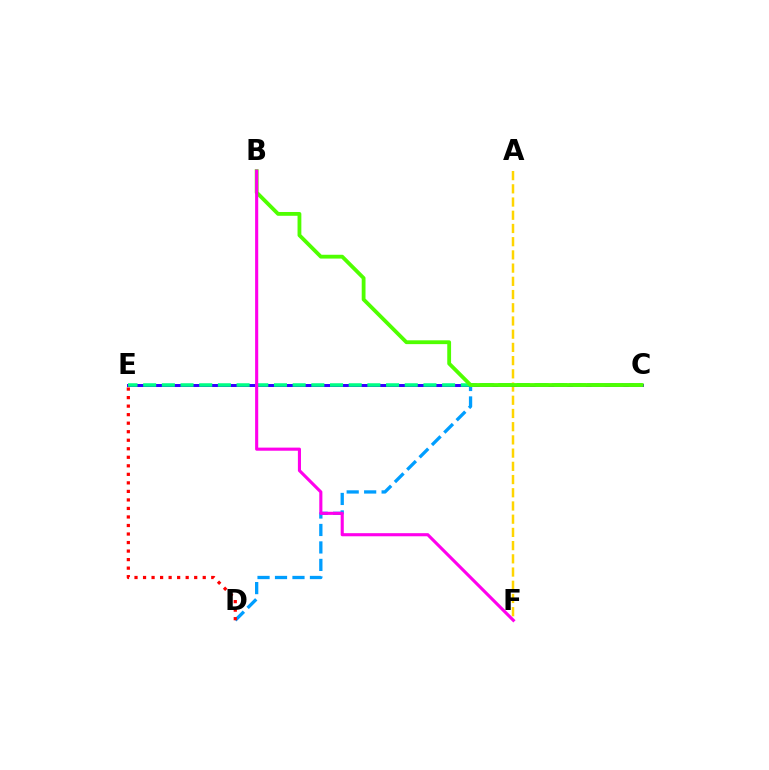{('C', 'D'): [{'color': '#009eff', 'line_style': 'dashed', 'thickness': 2.37}], ('A', 'F'): [{'color': '#ffd500', 'line_style': 'dashed', 'thickness': 1.8}], ('D', 'E'): [{'color': '#ff0000', 'line_style': 'dotted', 'thickness': 2.32}], ('C', 'E'): [{'color': '#3700ff', 'line_style': 'solid', 'thickness': 2.14}, {'color': '#00ff86', 'line_style': 'dashed', 'thickness': 2.54}], ('B', 'C'): [{'color': '#4fff00', 'line_style': 'solid', 'thickness': 2.74}], ('B', 'F'): [{'color': '#ff00ed', 'line_style': 'solid', 'thickness': 2.24}]}